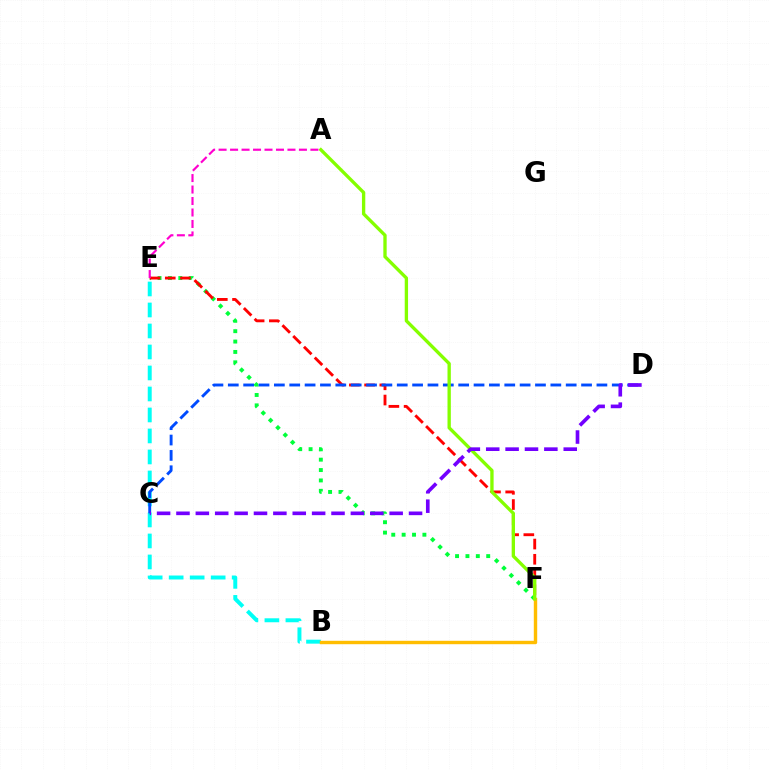{('E', 'F'): [{'color': '#00ff39', 'line_style': 'dotted', 'thickness': 2.82}, {'color': '#ff0000', 'line_style': 'dashed', 'thickness': 2.07}], ('B', 'E'): [{'color': '#00fff6', 'line_style': 'dashed', 'thickness': 2.85}], ('B', 'F'): [{'color': '#ffbd00', 'line_style': 'solid', 'thickness': 2.45}], ('C', 'D'): [{'color': '#004bff', 'line_style': 'dashed', 'thickness': 2.09}, {'color': '#7200ff', 'line_style': 'dashed', 'thickness': 2.63}], ('A', 'F'): [{'color': '#84ff00', 'line_style': 'solid', 'thickness': 2.4}], ('A', 'E'): [{'color': '#ff00cf', 'line_style': 'dashed', 'thickness': 1.56}]}